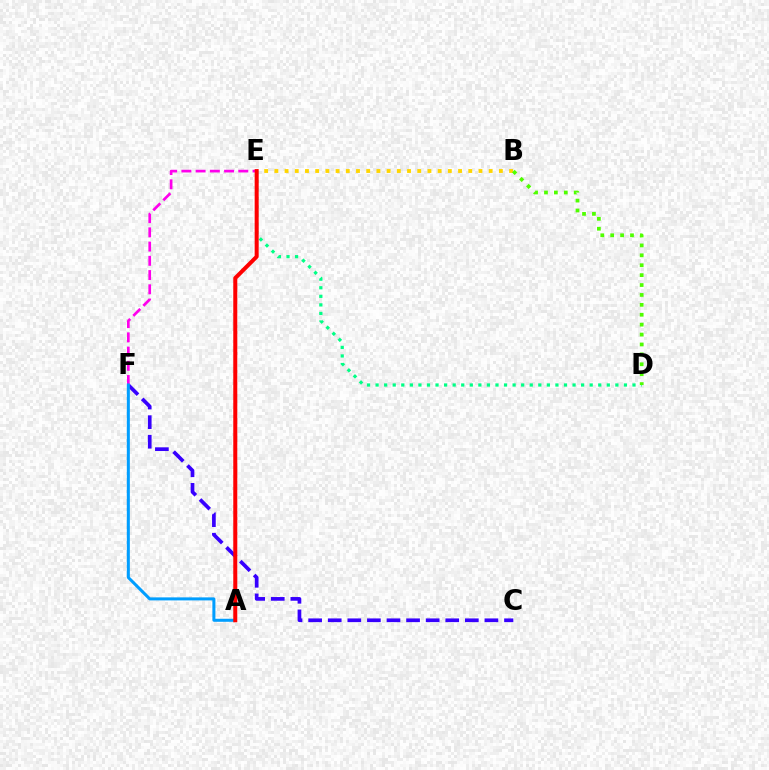{('D', 'E'): [{'color': '#00ff86', 'line_style': 'dotted', 'thickness': 2.33}], ('C', 'F'): [{'color': '#3700ff', 'line_style': 'dashed', 'thickness': 2.66}], ('B', 'E'): [{'color': '#ffd500', 'line_style': 'dotted', 'thickness': 2.77}], ('E', 'F'): [{'color': '#ff00ed', 'line_style': 'dashed', 'thickness': 1.93}], ('A', 'F'): [{'color': '#009eff', 'line_style': 'solid', 'thickness': 2.18}], ('B', 'D'): [{'color': '#4fff00', 'line_style': 'dotted', 'thickness': 2.69}], ('A', 'E'): [{'color': '#ff0000', 'line_style': 'solid', 'thickness': 2.89}]}